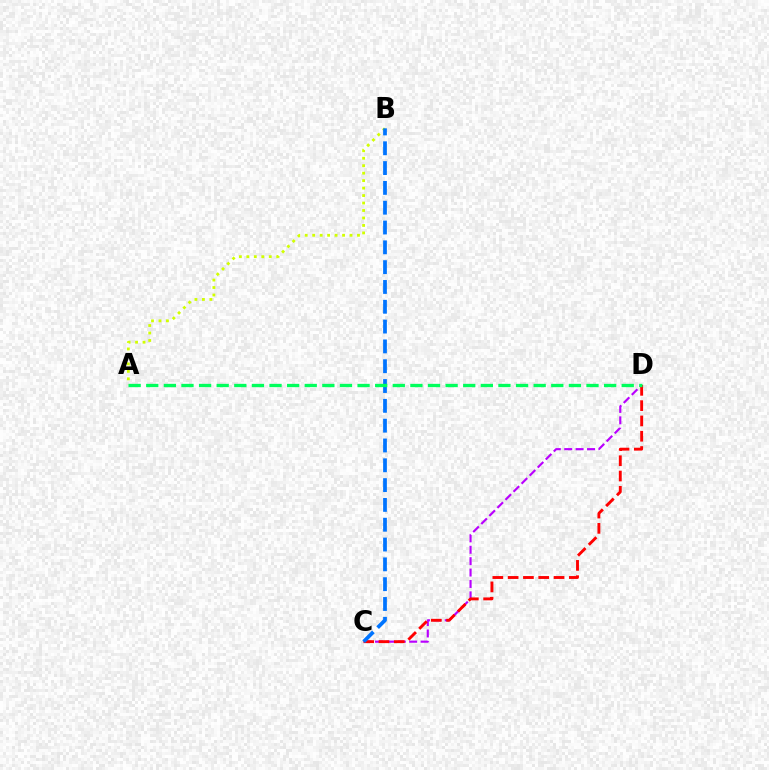{('C', 'D'): [{'color': '#b900ff', 'line_style': 'dashed', 'thickness': 1.55}, {'color': '#ff0000', 'line_style': 'dashed', 'thickness': 2.08}], ('A', 'B'): [{'color': '#d1ff00', 'line_style': 'dotted', 'thickness': 2.03}], ('B', 'C'): [{'color': '#0074ff', 'line_style': 'dashed', 'thickness': 2.69}], ('A', 'D'): [{'color': '#00ff5c', 'line_style': 'dashed', 'thickness': 2.39}]}